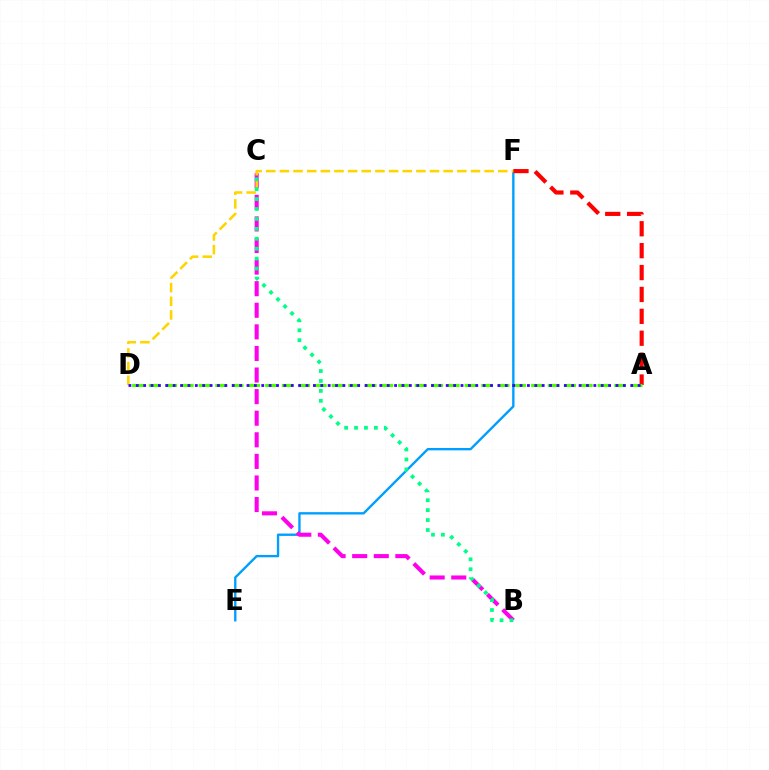{('E', 'F'): [{'color': '#009eff', 'line_style': 'solid', 'thickness': 1.7}], ('A', 'F'): [{'color': '#ff0000', 'line_style': 'dashed', 'thickness': 2.97}], ('A', 'D'): [{'color': '#4fff00', 'line_style': 'dashed', 'thickness': 2.26}, {'color': '#3700ff', 'line_style': 'dotted', 'thickness': 2.01}], ('B', 'C'): [{'color': '#ff00ed', 'line_style': 'dashed', 'thickness': 2.93}, {'color': '#00ff86', 'line_style': 'dotted', 'thickness': 2.7}], ('D', 'F'): [{'color': '#ffd500', 'line_style': 'dashed', 'thickness': 1.85}]}